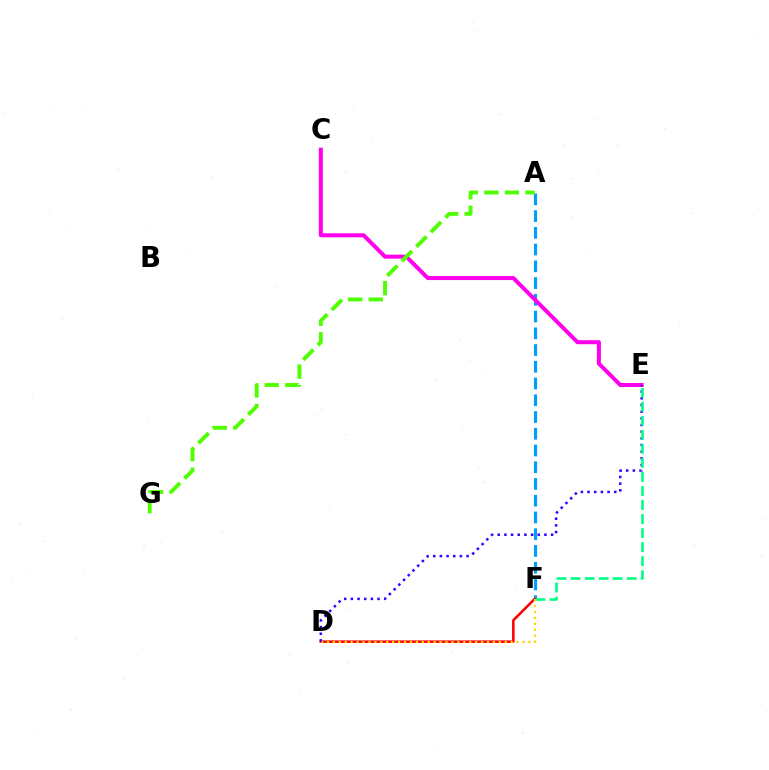{('A', 'F'): [{'color': '#009eff', 'line_style': 'dashed', 'thickness': 2.27}], ('D', 'F'): [{'color': '#ff0000', 'line_style': 'solid', 'thickness': 1.84}, {'color': '#ffd500', 'line_style': 'dotted', 'thickness': 1.61}], ('C', 'E'): [{'color': '#ff00ed', 'line_style': 'solid', 'thickness': 2.88}], ('D', 'E'): [{'color': '#3700ff', 'line_style': 'dotted', 'thickness': 1.81}], ('A', 'G'): [{'color': '#4fff00', 'line_style': 'dashed', 'thickness': 2.79}], ('E', 'F'): [{'color': '#00ff86', 'line_style': 'dashed', 'thickness': 1.91}]}